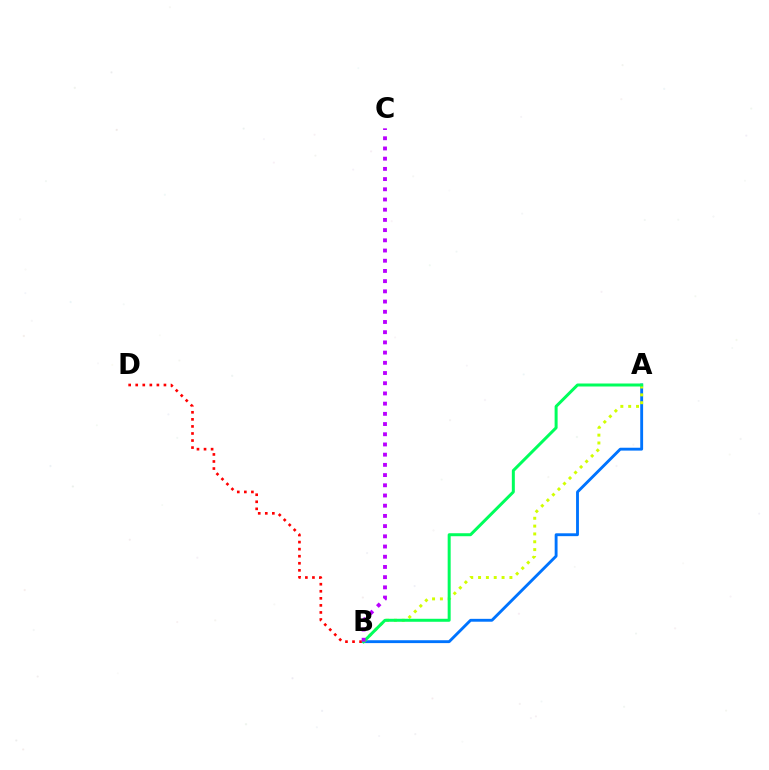{('A', 'B'): [{'color': '#0074ff', 'line_style': 'solid', 'thickness': 2.06}, {'color': '#d1ff00', 'line_style': 'dotted', 'thickness': 2.13}, {'color': '#00ff5c', 'line_style': 'solid', 'thickness': 2.15}], ('B', 'D'): [{'color': '#ff0000', 'line_style': 'dotted', 'thickness': 1.92}], ('B', 'C'): [{'color': '#b900ff', 'line_style': 'dotted', 'thickness': 2.77}]}